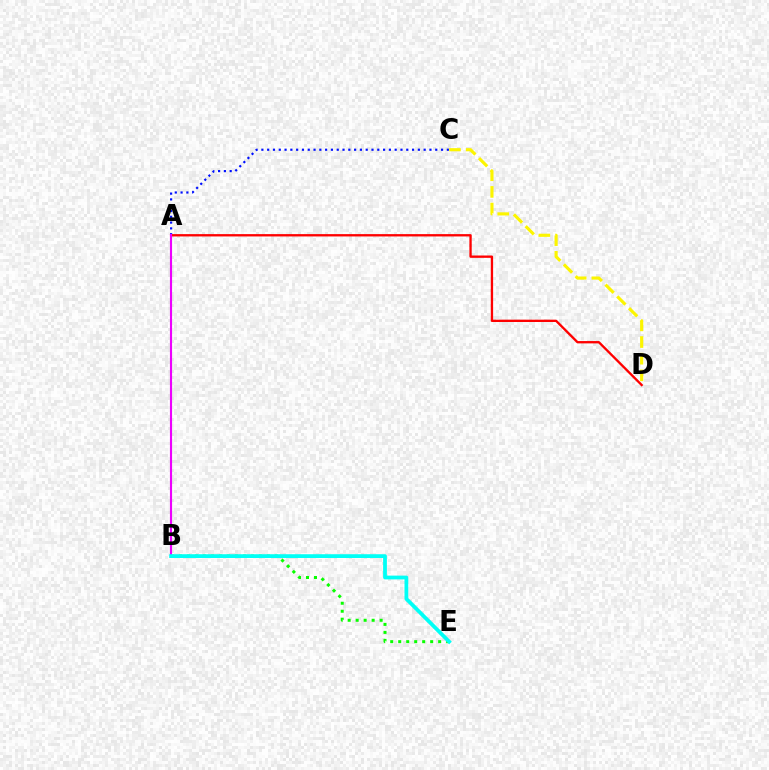{('A', 'C'): [{'color': '#0010ff', 'line_style': 'dotted', 'thickness': 1.57}], ('B', 'E'): [{'color': '#08ff00', 'line_style': 'dotted', 'thickness': 2.17}, {'color': '#00fff6', 'line_style': 'solid', 'thickness': 2.71}], ('C', 'D'): [{'color': '#fcf500', 'line_style': 'dashed', 'thickness': 2.26}], ('A', 'D'): [{'color': '#ff0000', 'line_style': 'solid', 'thickness': 1.68}], ('A', 'B'): [{'color': '#ee00ff', 'line_style': 'solid', 'thickness': 1.54}]}